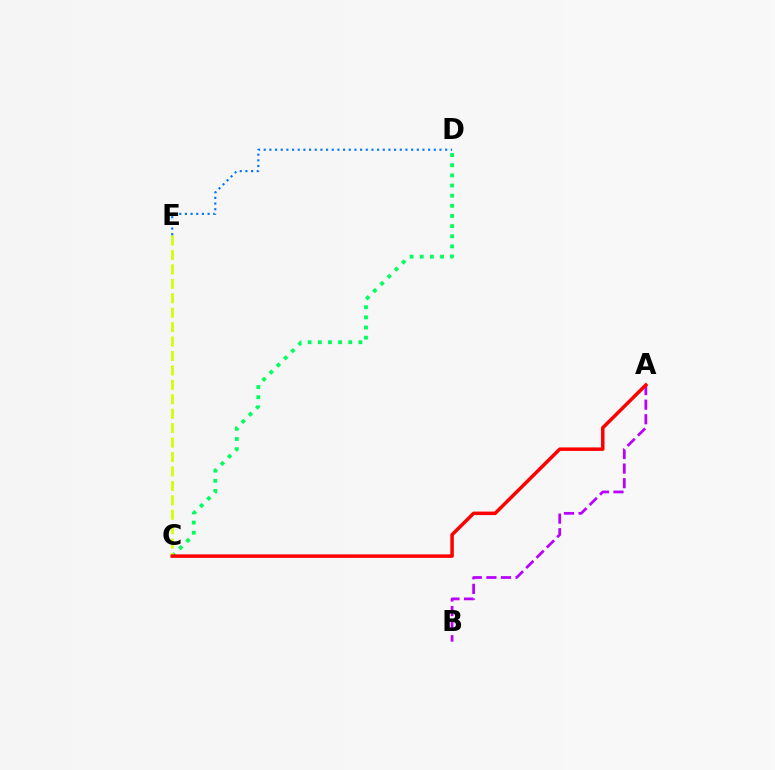{('A', 'B'): [{'color': '#b900ff', 'line_style': 'dashed', 'thickness': 1.98}], ('C', 'D'): [{'color': '#00ff5c', 'line_style': 'dotted', 'thickness': 2.76}], ('C', 'E'): [{'color': '#d1ff00', 'line_style': 'dashed', 'thickness': 1.96}], ('D', 'E'): [{'color': '#0074ff', 'line_style': 'dotted', 'thickness': 1.54}], ('A', 'C'): [{'color': '#ff0000', 'line_style': 'solid', 'thickness': 2.52}]}